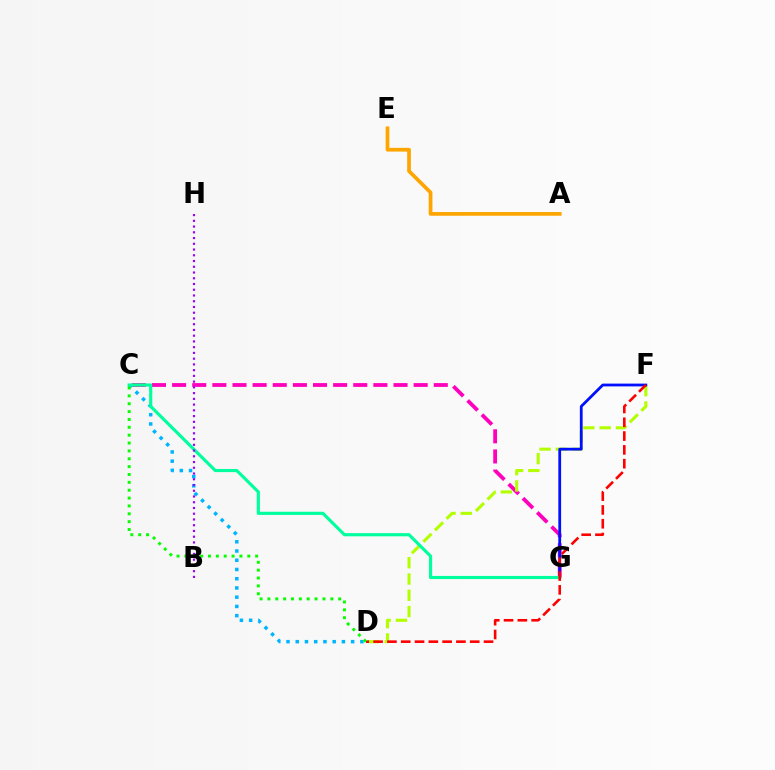{('C', 'G'): [{'color': '#ff00bd', 'line_style': 'dashed', 'thickness': 2.73}, {'color': '#00ff9d', 'line_style': 'solid', 'thickness': 2.27}], ('D', 'F'): [{'color': '#b3ff00', 'line_style': 'dashed', 'thickness': 2.21}, {'color': '#ff0000', 'line_style': 'dashed', 'thickness': 1.88}], ('C', 'D'): [{'color': '#00b5ff', 'line_style': 'dotted', 'thickness': 2.51}, {'color': '#08ff00', 'line_style': 'dotted', 'thickness': 2.14}], ('F', 'G'): [{'color': '#0010ff', 'line_style': 'solid', 'thickness': 2.0}], ('A', 'E'): [{'color': '#ffa500', 'line_style': 'solid', 'thickness': 2.68}], ('B', 'H'): [{'color': '#9b00ff', 'line_style': 'dotted', 'thickness': 1.56}]}